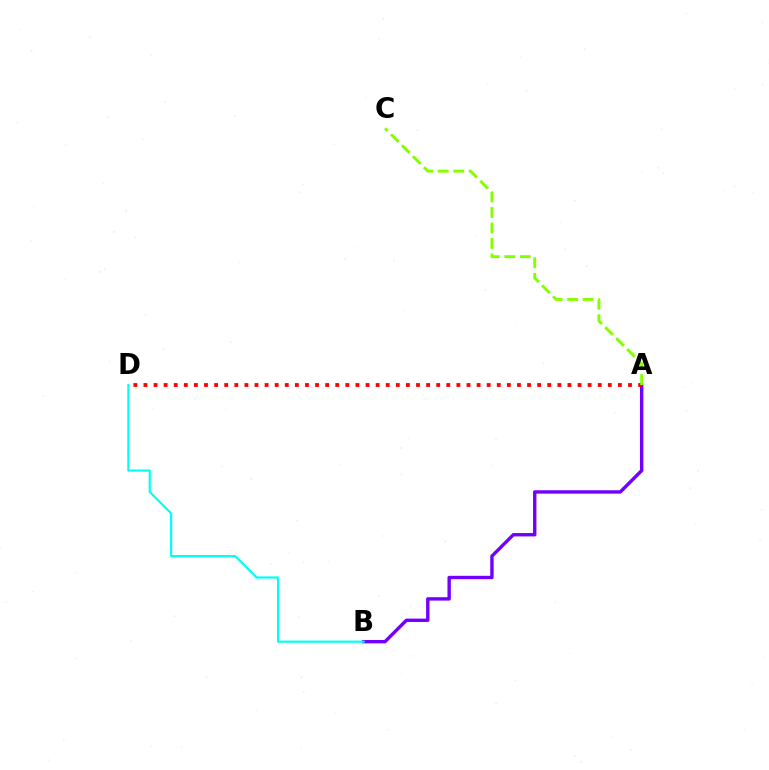{('A', 'B'): [{'color': '#7200ff', 'line_style': 'solid', 'thickness': 2.44}], ('B', 'D'): [{'color': '#00fff6', 'line_style': 'solid', 'thickness': 1.57}], ('A', 'D'): [{'color': '#ff0000', 'line_style': 'dotted', 'thickness': 2.74}], ('A', 'C'): [{'color': '#84ff00', 'line_style': 'dashed', 'thickness': 2.11}]}